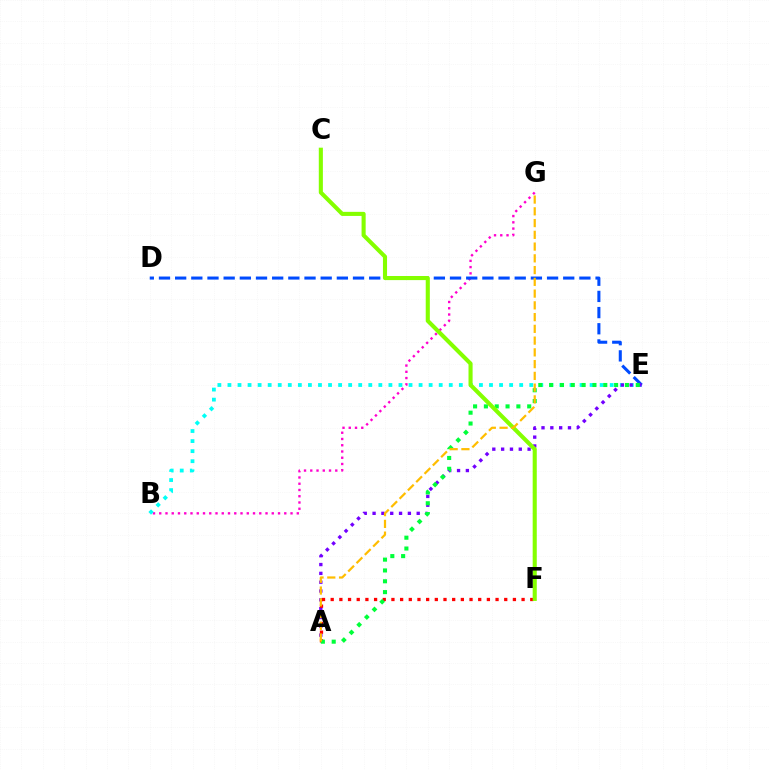{('B', 'G'): [{'color': '#ff00cf', 'line_style': 'dotted', 'thickness': 1.7}], ('B', 'E'): [{'color': '#00fff6', 'line_style': 'dotted', 'thickness': 2.73}], ('D', 'E'): [{'color': '#004bff', 'line_style': 'dashed', 'thickness': 2.2}], ('A', 'E'): [{'color': '#7200ff', 'line_style': 'dotted', 'thickness': 2.4}, {'color': '#00ff39', 'line_style': 'dotted', 'thickness': 2.94}], ('A', 'F'): [{'color': '#ff0000', 'line_style': 'dotted', 'thickness': 2.36}], ('C', 'F'): [{'color': '#84ff00', 'line_style': 'solid', 'thickness': 2.95}], ('A', 'G'): [{'color': '#ffbd00', 'line_style': 'dashed', 'thickness': 1.6}]}